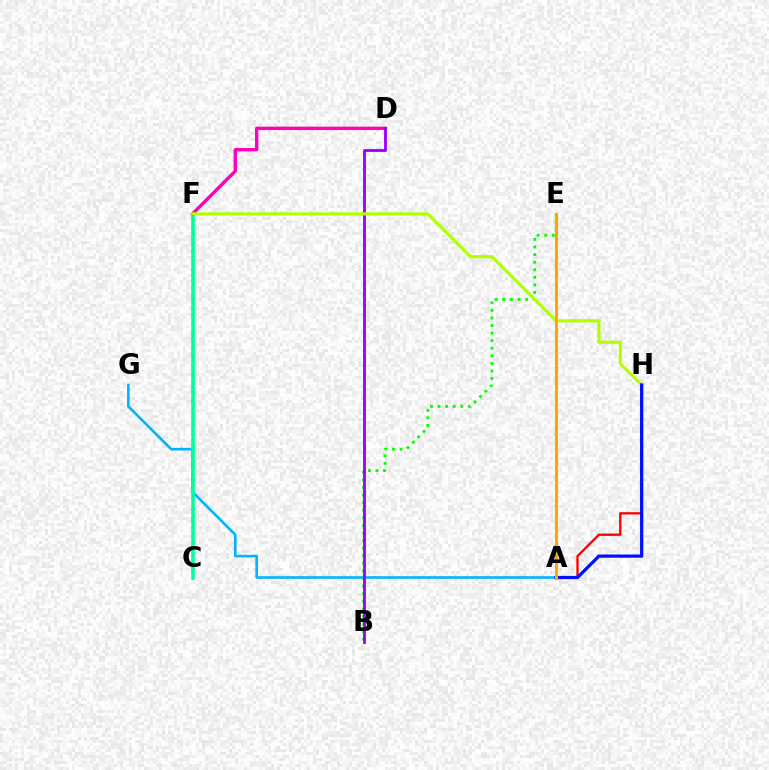{('A', 'H'): [{'color': '#ff0000', 'line_style': 'solid', 'thickness': 1.67}, {'color': '#0010ff', 'line_style': 'solid', 'thickness': 2.34}], ('A', 'G'): [{'color': '#00b5ff', 'line_style': 'solid', 'thickness': 1.89}], ('C', 'F'): [{'color': '#00ff9d', 'line_style': 'solid', 'thickness': 2.6}], ('D', 'F'): [{'color': '#ff00bd', 'line_style': 'solid', 'thickness': 2.43}], ('B', 'E'): [{'color': '#08ff00', 'line_style': 'dotted', 'thickness': 2.06}], ('B', 'D'): [{'color': '#9b00ff', 'line_style': 'solid', 'thickness': 2.05}], ('F', 'H'): [{'color': '#b3ff00', 'line_style': 'solid', 'thickness': 2.28}], ('A', 'E'): [{'color': '#ffa500', 'line_style': 'solid', 'thickness': 2.17}]}